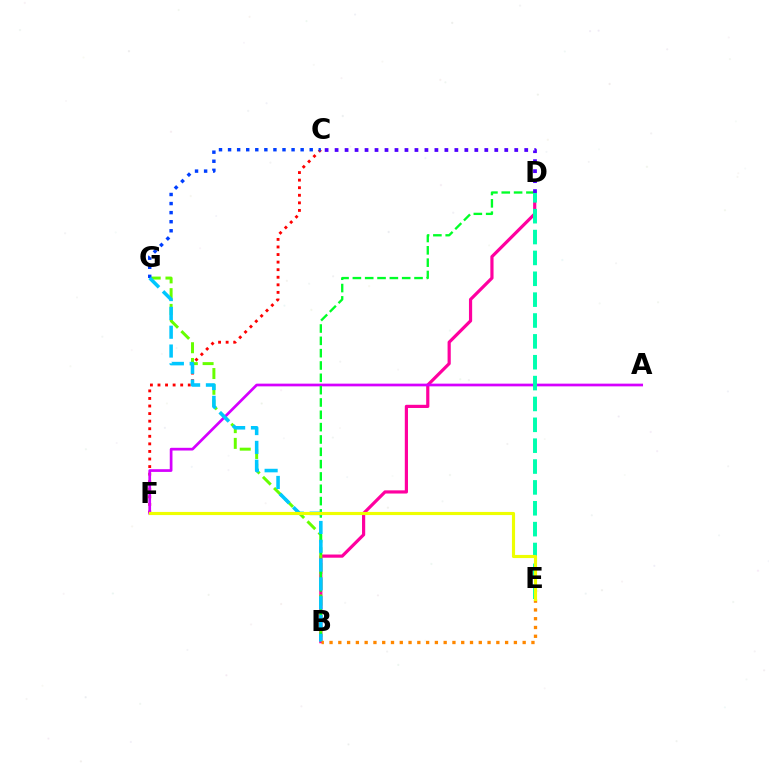{('C', 'F'): [{'color': '#ff0000', 'line_style': 'dotted', 'thickness': 2.06}], ('B', 'D'): [{'color': '#ff00a0', 'line_style': 'solid', 'thickness': 2.29}, {'color': '#00ff27', 'line_style': 'dashed', 'thickness': 1.67}], ('B', 'G'): [{'color': '#66ff00', 'line_style': 'dashed', 'thickness': 2.14}, {'color': '#00c7ff', 'line_style': 'dashed', 'thickness': 2.56}], ('A', 'F'): [{'color': '#d600ff', 'line_style': 'solid', 'thickness': 1.95}], ('C', 'G'): [{'color': '#003fff', 'line_style': 'dotted', 'thickness': 2.46}], ('D', 'E'): [{'color': '#00ffaf', 'line_style': 'dashed', 'thickness': 2.83}], ('C', 'D'): [{'color': '#4f00ff', 'line_style': 'dotted', 'thickness': 2.71}], ('B', 'E'): [{'color': '#ff8800', 'line_style': 'dotted', 'thickness': 2.39}], ('E', 'F'): [{'color': '#eeff00', 'line_style': 'solid', 'thickness': 2.26}]}